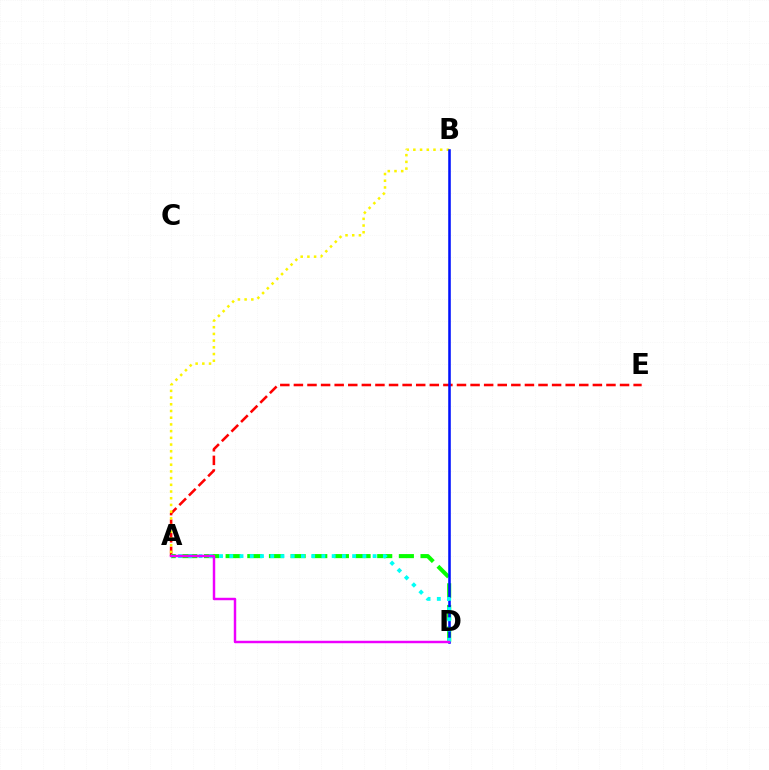{('A', 'E'): [{'color': '#ff0000', 'line_style': 'dashed', 'thickness': 1.85}], ('A', 'D'): [{'color': '#08ff00', 'line_style': 'dashed', 'thickness': 2.94}, {'color': '#00fff6', 'line_style': 'dotted', 'thickness': 2.78}, {'color': '#ee00ff', 'line_style': 'solid', 'thickness': 1.77}], ('A', 'B'): [{'color': '#fcf500', 'line_style': 'dotted', 'thickness': 1.82}], ('B', 'D'): [{'color': '#0010ff', 'line_style': 'solid', 'thickness': 1.85}]}